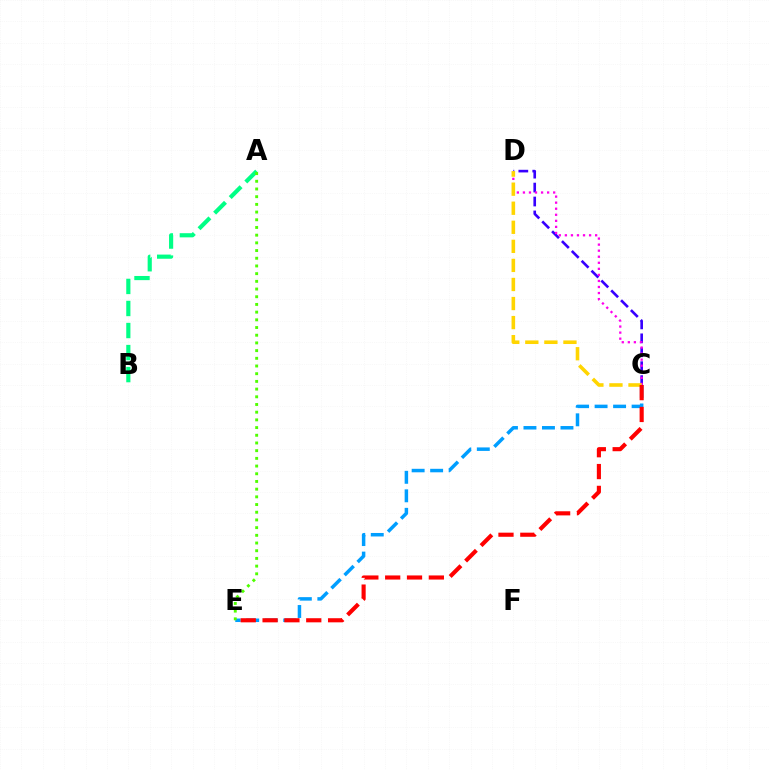{('A', 'B'): [{'color': '#00ff86', 'line_style': 'dashed', 'thickness': 2.99}], ('C', 'D'): [{'color': '#3700ff', 'line_style': 'dashed', 'thickness': 1.89}, {'color': '#ff00ed', 'line_style': 'dotted', 'thickness': 1.64}, {'color': '#ffd500', 'line_style': 'dashed', 'thickness': 2.59}], ('C', 'E'): [{'color': '#009eff', 'line_style': 'dashed', 'thickness': 2.51}, {'color': '#ff0000', 'line_style': 'dashed', 'thickness': 2.97}], ('A', 'E'): [{'color': '#4fff00', 'line_style': 'dotted', 'thickness': 2.09}]}